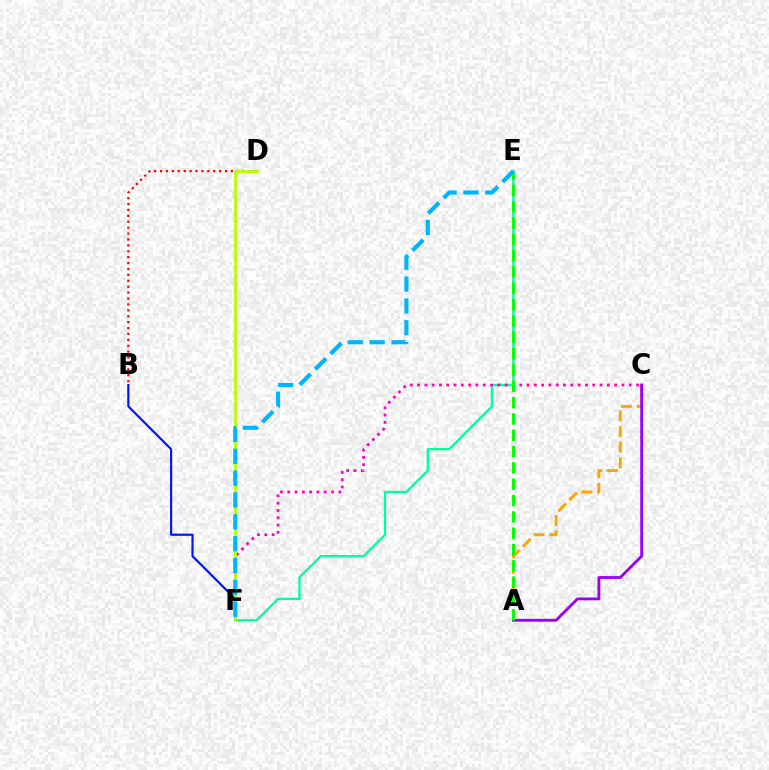{('B', 'D'): [{'color': '#ff0000', 'line_style': 'dotted', 'thickness': 1.6}], ('E', 'F'): [{'color': '#00ff9d', 'line_style': 'solid', 'thickness': 1.66}, {'color': '#00b5ff', 'line_style': 'dashed', 'thickness': 2.97}], ('C', 'F'): [{'color': '#ff00bd', 'line_style': 'dotted', 'thickness': 1.98}], ('A', 'C'): [{'color': '#ffa500', 'line_style': 'dashed', 'thickness': 2.12}, {'color': '#9b00ff', 'line_style': 'solid', 'thickness': 2.05}], ('B', 'F'): [{'color': '#0010ff', 'line_style': 'solid', 'thickness': 1.54}], ('D', 'F'): [{'color': '#b3ff00', 'line_style': 'solid', 'thickness': 1.97}], ('A', 'E'): [{'color': '#08ff00', 'line_style': 'dashed', 'thickness': 2.22}]}